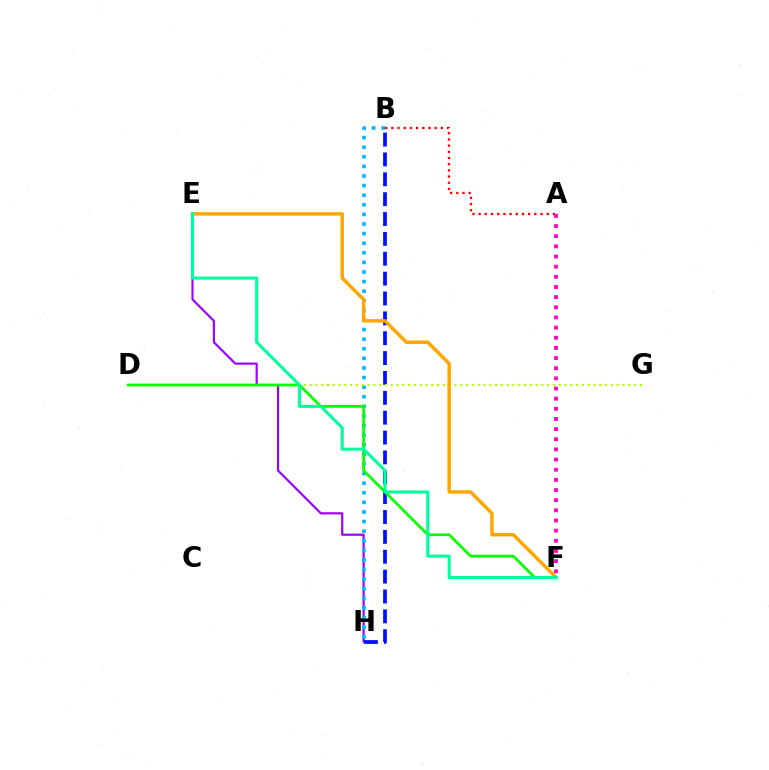{('E', 'H'): [{'color': '#9b00ff', 'line_style': 'solid', 'thickness': 1.55}], ('A', 'B'): [{'color': '#ff0000', 'line_style': 'dotted', 'thickness': 1.68}], ('B', 'H'): [{'color': '#0010ff', 'line_style': 'dashed', 'thickness': 2.7}, {'color': '#00b5ff', 'line_style': 'dotted', 'thickness': 2.61}], ('D', 'G'): [{'color': '#b3ff00', 'line_style': 'dotted', 'thickness': 1.57}], ('D', 'F'): [{'color': '#08ff00', 'line_style': 'solid', 'thickness': 1.97}], ('E', 'F'): [{'color': '#ffa500', 'line_style': 'solid', 'thickness': 2.47}, {'color': '#00ff9d', 'line_style': 'solid', 'thickness': 2.2}], ('A', 'F'): [{'color': '#ff00bd', 'line_style': 'dotted', 'thickness': 2.76}]}